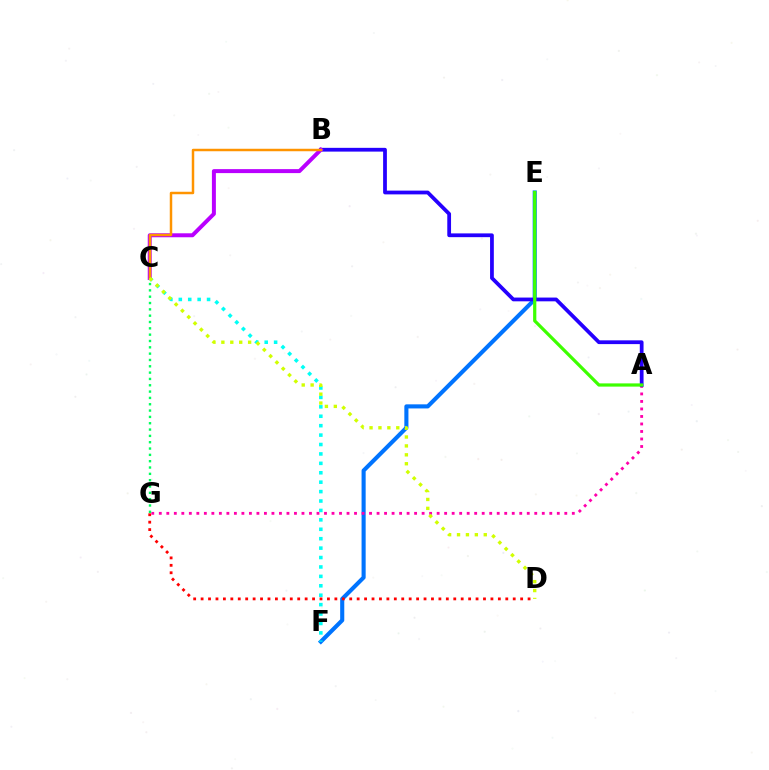{('E', 'F'): [{'color': '#0074ff', 'line_style': 'solid', 'thickness': 2.95}], ('A', 'G'): [{'color': '#ff00ac', 'line_style': 'dotted', 'thickness': 2.04}], ('C', 'F'): [{'color': '#00fff6', 'line_style': 'dotted', 'thickness': 2.56}], ('C', 'G'): [{'color': '#00ff5c', 'line_style': 'dotted', 'thickness': 1.72}], ('A', 'B'): [{'color': '#2500ff', 'line_style': 'solid', 'thickness': 2.71}], ('B', 'C'): [{'color': '#b900ff', 'line_style': 'solid', 'thickness': 2.86}, {'color': '#ff9400', 'line_style': 'solid', 'thickness': 1.79}], ('D', 'G'): [{'color': '#ff0000', 'line_style': 'dotted', 'thickness': 2.02}], ('C', 'D'): [{'color': '#d1ff00', 'line_style': 'dotted', 'thickness': 2.42}], ('A', 'E'): [{'color': '#3dff00', 'line_style': 'solid', 'thickness': 2.32}]}